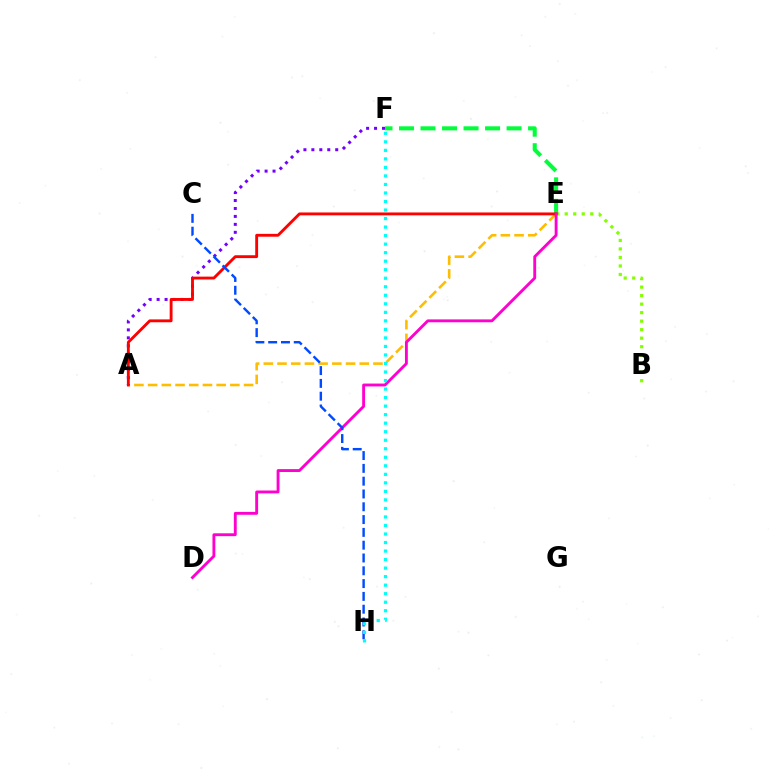{('B', 'E'): [{'color': '#84ff00', 'line_style': 'dotted', 'thickness': 2.31}], ('E', 'F'): [{'color': '#00ff39', 'line_style': 'dashed', 'thickness': 2.92}], ('A', 'E'): [{'color': '#ffbd00', 'line_style': 'dashed', 'thickness': 1.86}, {'color': '#ff0000', 'line_style': 'solid', 'thickness': 2.06}], ('A', 'F'): [{'color': '#7200ff', 'line_style': 'dotted', 'thickness': 2.16}], ('D', 'E'): [{'color': '#ff00cf', 'line_style': 'solid', 'thickness': 2.07}], ('C', 'H'): [{'color': '#004bff', 'line_style': 'dashed', 'thickness': 1.74}], ('F', 'H'): [{'color': '#00fff6', 'line_style': 'dotted', 'thickness': 2.32}]}